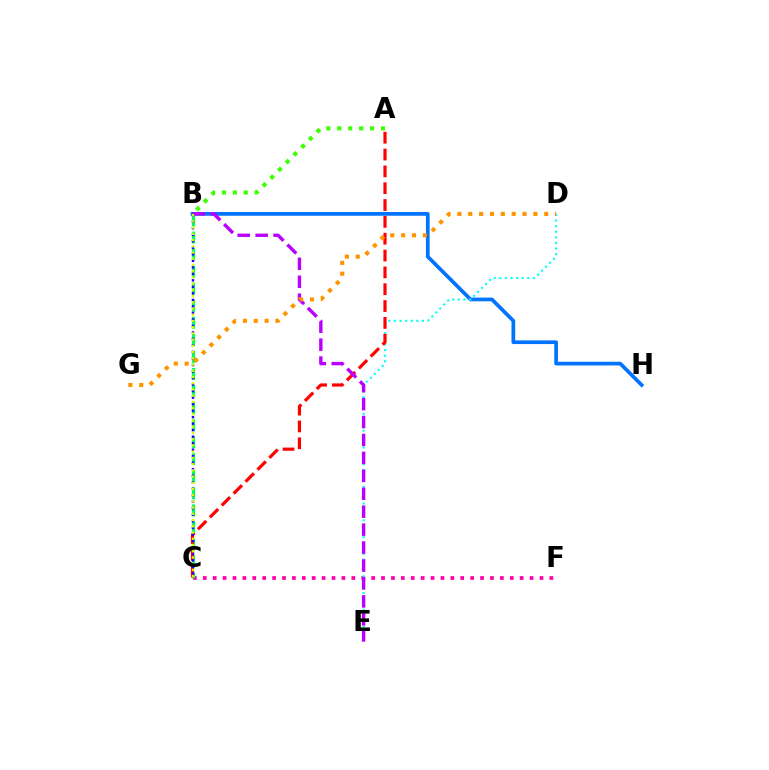{('B', 'H'): [{'color': '#0074ff', 'line_style': 'solid', 'thickness': 2.67}], ('A', 'B'): [{'color': '#3dff00', 'line_style': 'dotted', 'thickness': 2.97}], ('C', 'F'): [{'color': '#ff00ac', 'line_style': 'dotted', 'thickness': 2.69}], ('B', 'C'): [{'color': '#00ff5c', 'line_style': 'dashed', 'thickness': 2.32}, {'color': '#2500ff', 'line_style': 'dotted', 'thickness': 1.77}, {'color': '#d1ff00', 'line_style': 'dotted', 'thickness': 1.69}], ('D', 'E'): [{'color': '#00fff6', 'line_style': 'dotted', 'thickness': 1.52}], ('A', 'C'): [{'color': '#ff0000', 'line_style': 'dashed', 'thickness': 2.29}], ('B', 'E'): [{'color': '#b900ff', 'line_style': 'dashed', 'thickness': 2.44}], ('D', 'G'): [{'color': '#ff9400', 'line_style': 'dotted', 'thickness': 2.95}]}